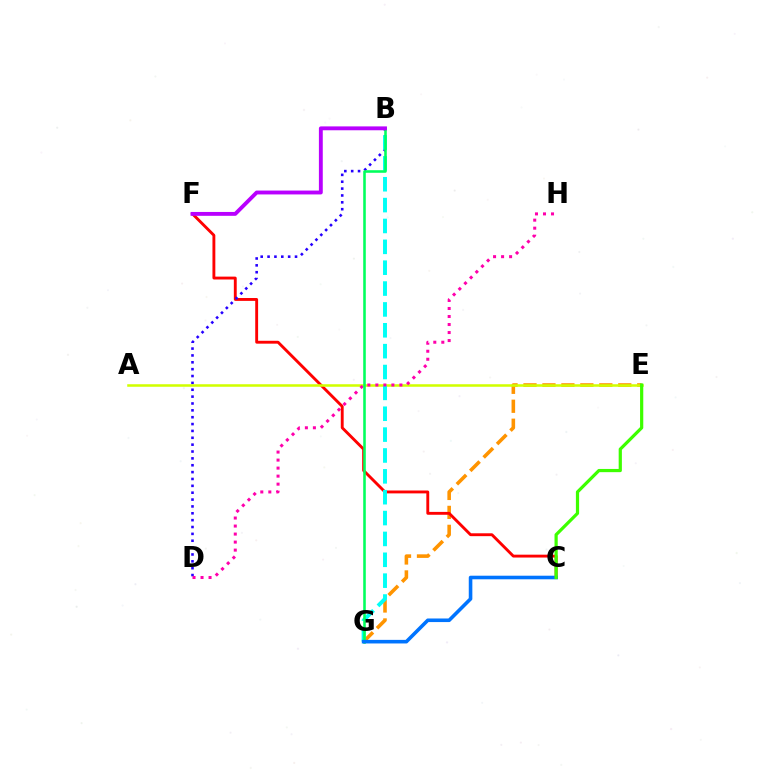{('E', 'G'): [{'color': '#ff9400', 'line_style': 'dashed', 'thickness': 2.58}], ('C', 'F'): [{'color': '#ff0000', 'line_style': 'solid', 'thickness': 2.07}], ('B', 'D'): [{'color': '#2500ff', 'line_style': 'dotted', 'thickness': 1.86}], ('A', 'E'): [{'color': '#d1ff00', 'line_style': 'solid', 'thickness': 1.82}], ('B', 'G'): [{'color': '#00fff6', 'line_style': 'dashed', 'thickness': 2.83}, {'color': '#00ff5c', 'line_style': 'solid', 'thickness': 1.85}], ('D', 'H'): [{'color': '#ff00ac', 'line_style': 'dotted', 'thickness': 2.18}], ('C', 'G'): [{'color': '#0074ff', 'line_style': 'solid', 'thickness': 2.58}], ('C', 'E'): [{'color': '#3dff00', 'line_style': 'solid', 'thickness': 2.31}], ('B', 'F'): [{'color': '#b900ff', 'line_style': 'solid', 'thickness': 2.78}]}